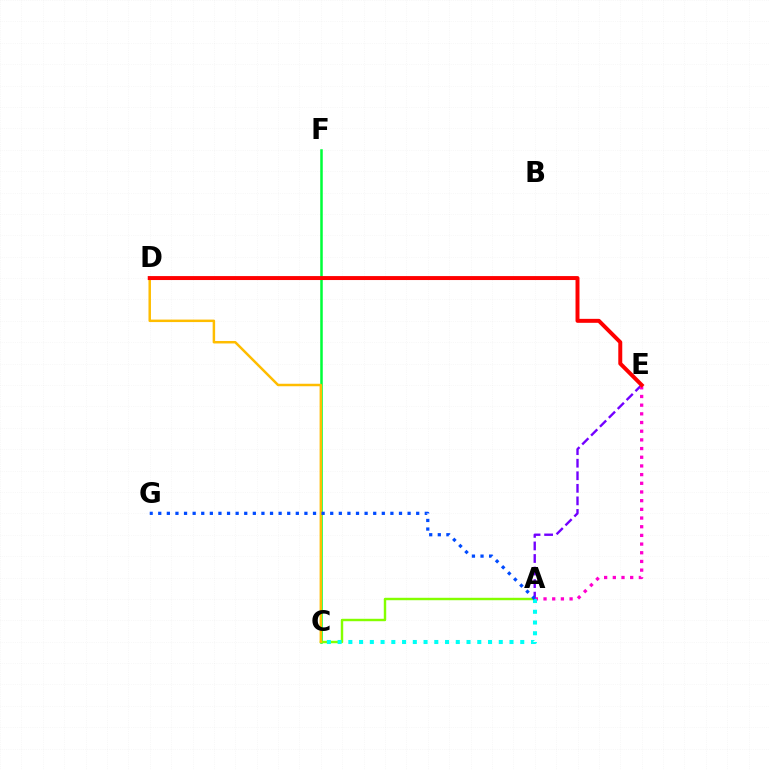{('C', 'F'): [{'color': '#00ff39', 'line_style': 'solid', 'thickness': 1.82}], ('A', 'E'): [{'color': '#7200ff', 'line_style': 'dashed', 'thickness': 1.71}, {'color': '#ff00cf', 'line_style': 'dotted', 'thickness': 2.36}], ('A', 'C'): [{'color': '#84ff00', 'line_style': 'solid', 'thickness': 1.75}, {'color': '#00fff6', 'line_style': 'dotted', 'thickness': 2.92}], ('C', 'D'): [{'color': '#ffbd00', 'line_style': 'solid', 'thickness': 1.79}], ('A', 'G'): [{'color': '#004bff', 'line_style': 'dotted', 'thickness': 2.34}], ('D', 'E'): [{'color': '#ff0000', 'line_style': 'solid', 'thickness': 2.85}]}